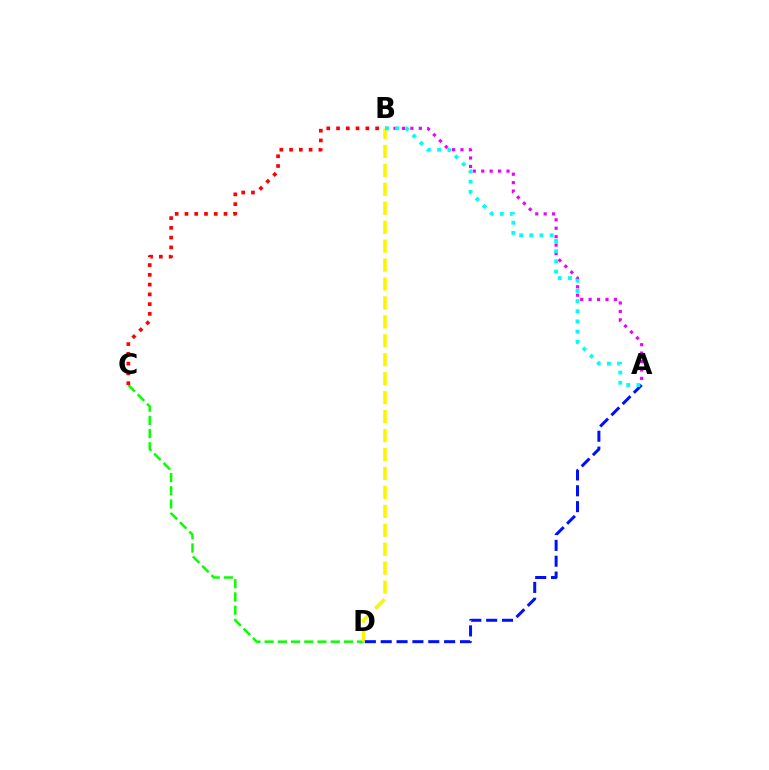{('C', 'D'): [{'color': '#08ff00', 'line_style': 'dashed', 'thickness': 1.79}], ('B', 'D'): [{'color': '#fcf500', 'line_style': 'dashed', 'thickness': 2.57}], ('A', 'D'): [{'color': '#0010ff', 'line_style': 'dashed', 'thickness': 2.15}], ('A', 'B'): [{'color': '#ee00ff', 'line_style': 'dotted', 'thickness': 2.29}, {'color': '#00fff6', 'line_style': 'dotted', 'thickness': 2.77}], ('B', 'C'): [{'color': '#ff0000', 'line_style': 'dotted', 'thickness': 2.65}]}